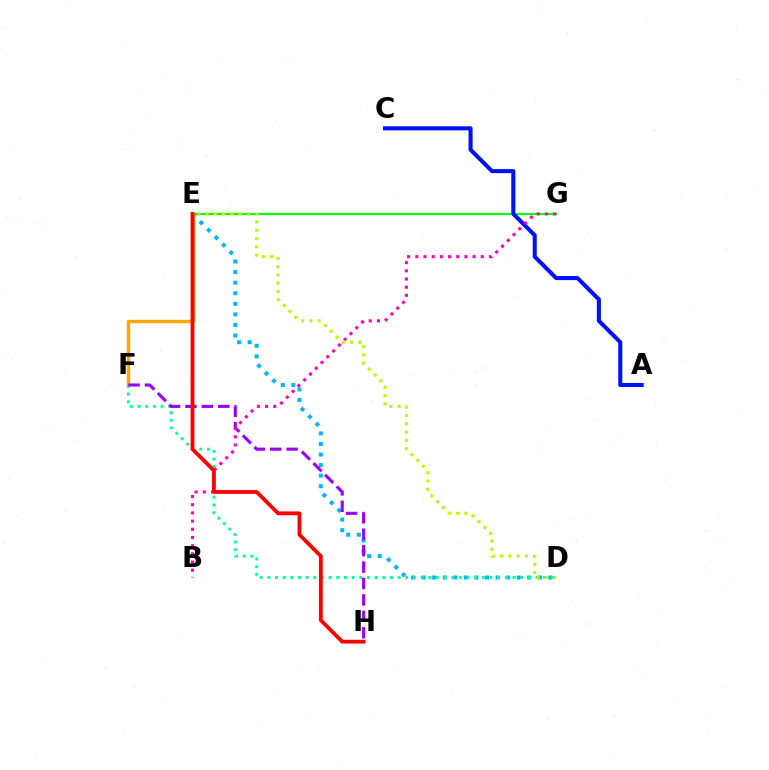{('D', 'E'): [{'color': '#00b5ff', 'line_style': 'dotted', 'thickness': 2.87}, {'color': '#b3ff00', 'line_style': 'dotted', 'thickness': 2.24}], ('E', 'F'): [{'color': '#ffa500', 'line_style': 'solid', 'thickness': 2.42}], ('E', 'G'): [{'color': '#08ff00', 'line_style': 'solid', 'thickness': 1.54}], ('D', 'F'): [{'color': '#00ff9d', 'line_style': 'dotted', 'thickness': 2.08}], ('A', 'C'): [{'color': '#0010ff', 'line_style': 'solid', 'thickness': 2.93}], ('F', 'H'): [{'color': '#9b00ff', 'line_style': 'dashed', 'thickness': 2.23}], ('B', 'G'): [{'color': '#ff00bd', 'line_style': 'dotted', 'thickness': 2.22}], ('E', 'H'): [{'color': '#ff0000', 'line_style': 'solid', 'thickness': 2.74}]}